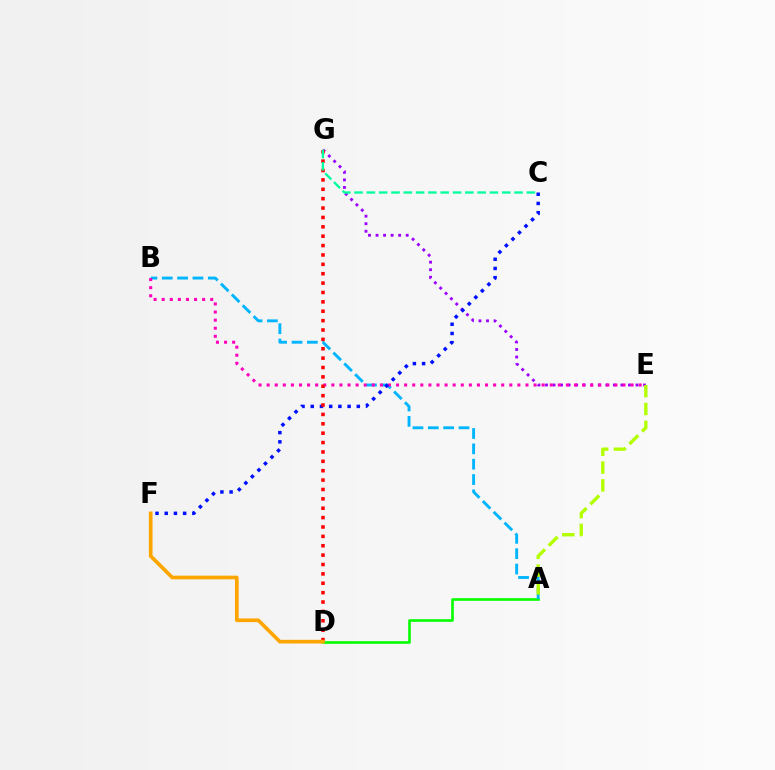{('E', 'G'): [{'color': '#9b00ff', 'line_style': 'dotted', 'thickness': 2.05}], ('A', 'D'): [{'color': '#08ff00', 'line_style': 'solid', 'thickness': 1.9}], ('A', 'B'): [{'color': '#00b5ff', 'line_style': 'dashed', 'thickness': 2.08}], ('B', 'E'): [{'color': '#ff00bd', 'line_style': 'dotted', 'thickness': 2.2}], ('A', 'E'): [{'color': '#b3ff00', 'line_style': 'dashed', 'thickness': 2.42}], ('C', 'F'): [{'color': '#0010ff', 'line_style': 'dotted', 'thickness': 2.5}], ('D', 'G'): [{'color': '#ff0000', 'line_style': 'dotted', 'thickness': 2.55}], ('D', 'F'): [{'color': '#ffa500', 'line_style': 'solid', 'thickness': 2.64}], ('C', 'G'): [{'color': '#00ff9d', 'line_style': 'dashed', 'thickness': 1.67}]}